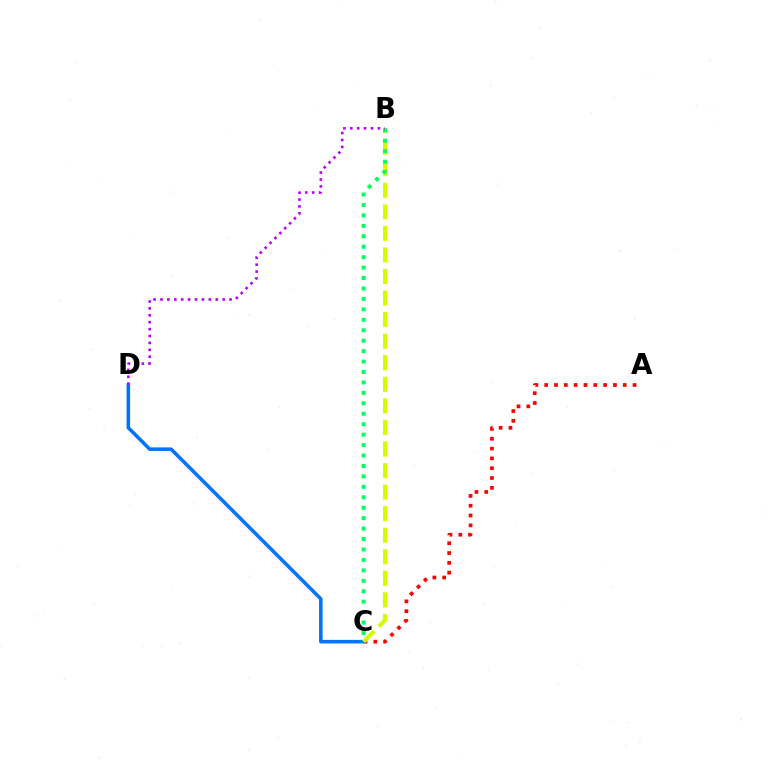{('A', 'C'): [{'color': '#ff0000', 'line_style': 'dotted', 'thickness': 2.67}], ('C', 'D'): [{'color': '#0074ff', 'line_style': 'solid', 'thickness': 2.56}], ('B', 'C'): [{'color': '#d1ff00', 'line_style': 'dashed', 'thickness': 2.93}, {'color': '#00ff5c', 'line_style': 'dotted', 'thickness': 2.84}], ('B', 'D'): [{'color': '#b900ff', 'line_style': 'dotted', 'thickness': 1.88}]}